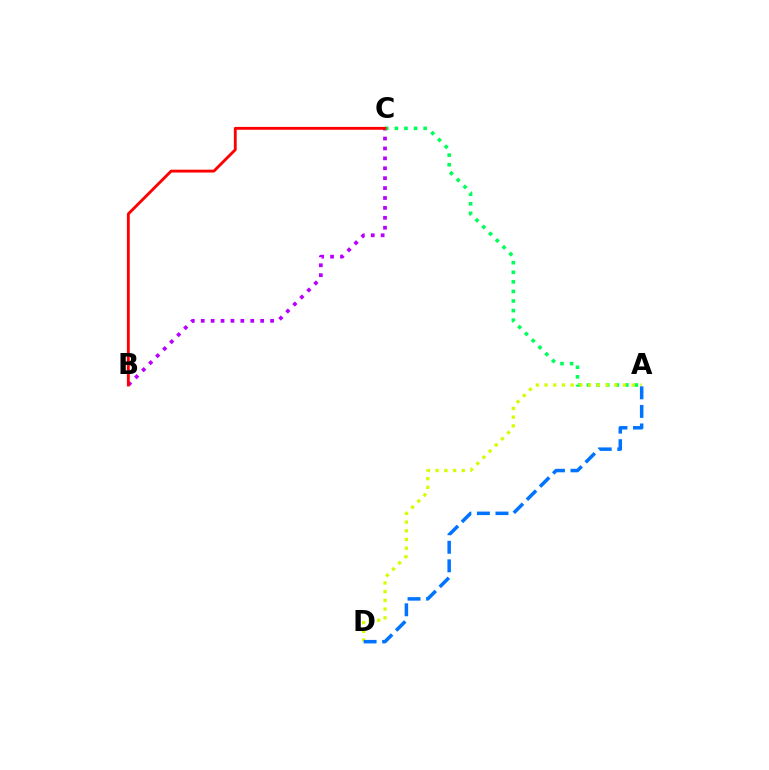{('B', 'C'): [{'color': '#b900ff', 'line_style': 'dotted', 'thickness': 2.69}, {'color': '#ff0000', 'line_style': 'solid', 'thickness': 2.05}], ('A', 'C'): [{'color': '#00ff5c', 'line_style': 'dotted', 'thickness': 2.6}], ('A', 'D'): [{'color': '#d1ff00', 'line_style': 'dotted', 'thickness': 2.37}, {'color': '#0074ff', 'line_style': 'dashed', 'thickness': 2.52}]}